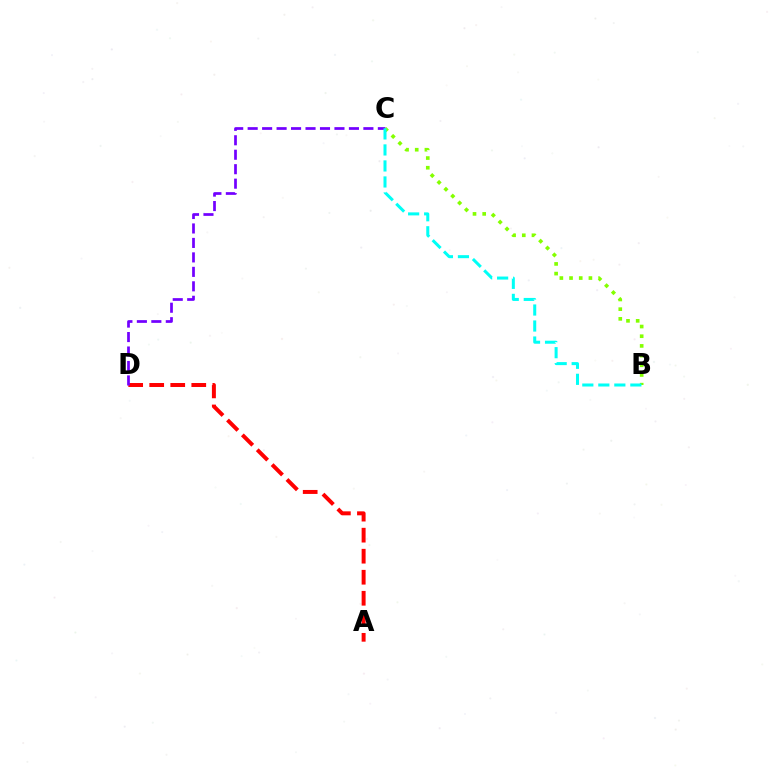{('A', 'D'): [{'color': '#ff0000', 'line_style': 'dashed', 'thickness': 2.86}], ('C', 'D'): [{'color': '#7200ff', 'line_style': 'dashed', 'thickness': 1.97}], ('B', 'C'): [{'color': '#84ff00', 'line_style': 'dotted', 'thickness': 2.63}, {'color': '#00fff6', 'line_style': 'dashed', 'thickness': 2.18}]}